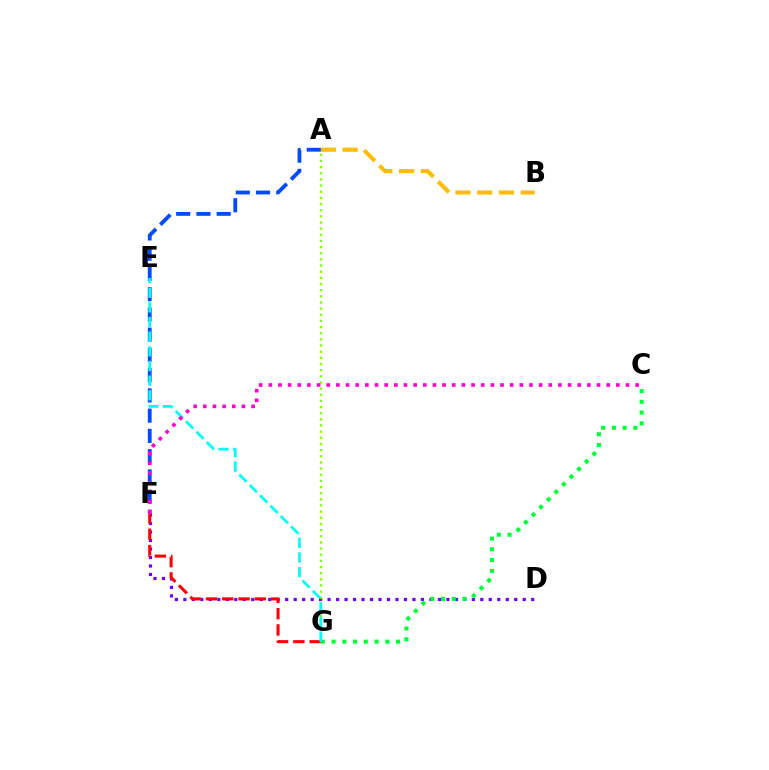{('D', 'F'): [{'color': '#7200ff', 'line_style': 'dotted', 'thickness': 2.31}], ('F', 'G'): [{'color': '#ff0000', 'line_style': 'dashed', 'thickness': 2.21}], ('A', 'G'): [{'color': '#84ff00', 'line_style': 'dotted', 'thickness': 1.67}], ('A', 'B'): [{'color': '#ffbd00', 'line_style': 'dashed', 'thickness': 2.96}], ('C', 'G'): [{'color': '#00ff39', 'line_style': 'dotted', 'thickness': 2.92}], ('A', 'F'): [{'color': '#004bff', 'line_style': 'dashed', 'thickness': 2.75}], ('E', 'G'): [{'color': '#00fff6', 'line_style': 'dashed', 'thickness': 1.99}], ('C', 'F'): [{'color': '#ff00cf', 'line_style': 'dotted', 'thickness': 2.62}]}